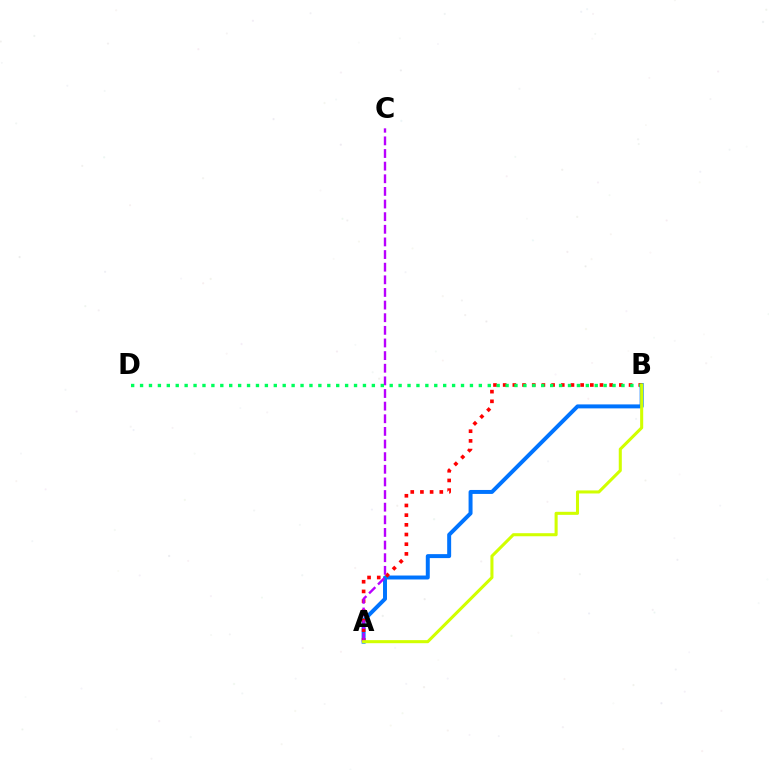{('A', 'B'): [{'color': '#0074ff', 'line_style': 'solid', 'thickness': 2.85}, {'color': '#ff0000', 'line_style': 'dotted', 'thickness': 2.63}, {'color': '#d1ff00', 'line_style': 'solid', 'thickness': 2.2}], ('A', 'C'): [{'color': '#b900ff', 'line_style': 'dashed', 'thickness': 1.72}], ('B', 'D'): [{'color': '#00ff5c', 'line_style': 'dotted', 'thickness': 2.42}]}